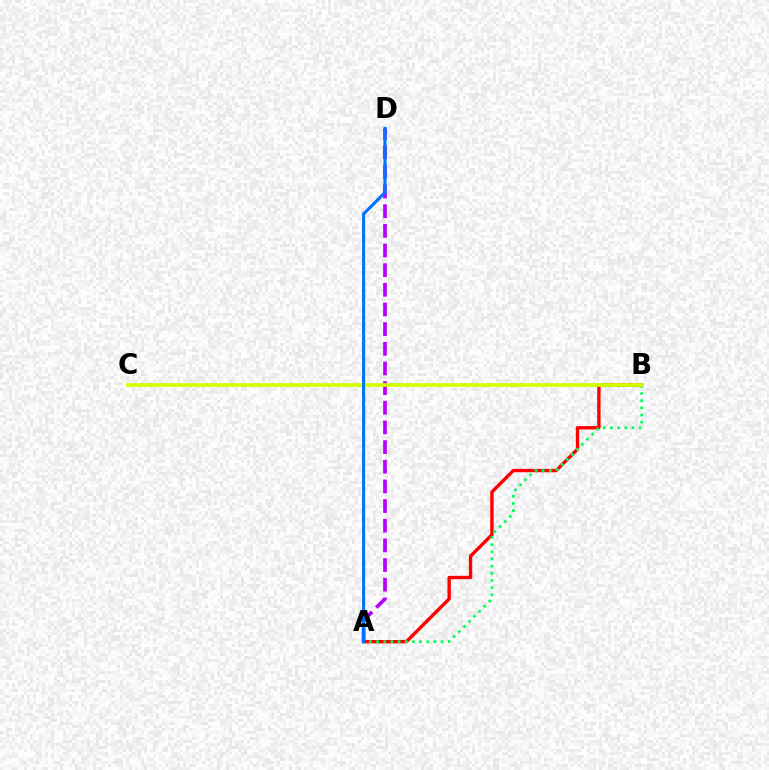{('A', 'B'): [{'color': '#ff0000', 'line_style': 'solid', 'thickness': 2.42}, {'color': '#00ff5c', 'line_style': 'dotted', 'thickness': 1.95}], ('A', 'D'): [{'color': '#b900ff', 'line_style': 'dashed', 'thickness': 2.67}, {'color': '#0074ff', 'line_style': 'solid', 'thickness': 2.23}], ('B', 'C'): [{'color': '#d1ff00', 'line_style': 'solid', 'thickness': 2.65}]}